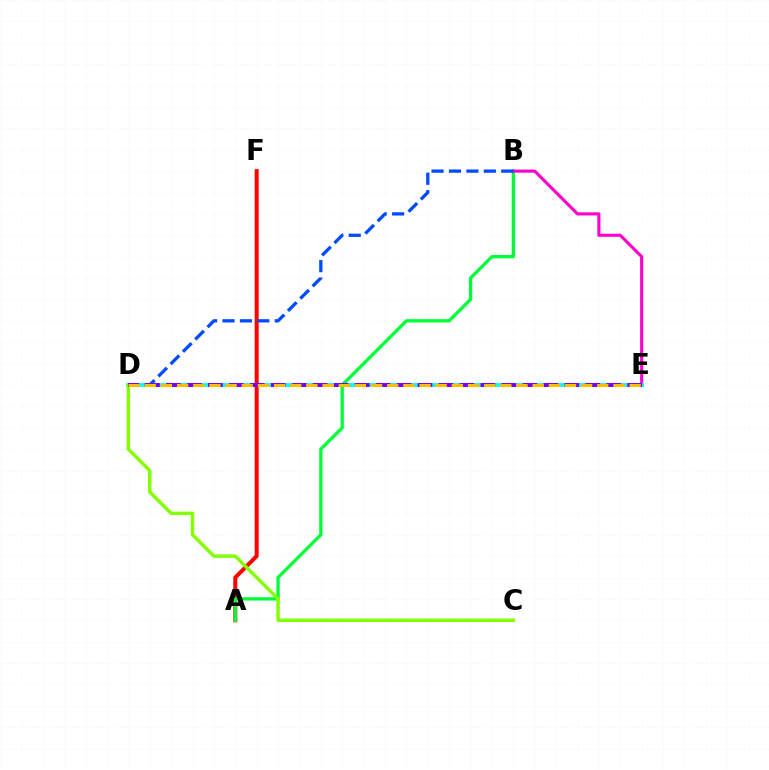{('A', 'F'): [{'color': '#ff0000', 'line_style': 'solid', 'thickness': 2.88}], ('A', 'B'): [{'color': '#00ff39', 'line_style': 'solid', 'thickness': 2.37}], ('B', 'E'): [{'color': '#ff00cf', 'line_style': 'solid', 'thickness': 2.24}], ('D', 'E'): [{'color': '#00fff6', 'line_style': 'solid', 'thickness': 2.72}, {'color': '#7200ff', 'line_style': 'dashed', 'thickness': 2.85}, {'color': '#ffbd00', 'line_style': 'dashed', 'thickness': 2.2}], ('B', 'D'): [{'color': '#004bff', 'line_style': 'dashed', 'thickness': 2.37}], ('C', 'D'): [{'color': '#84ff00', 'line_style': 'solid', 'thickness': 2.47}]}